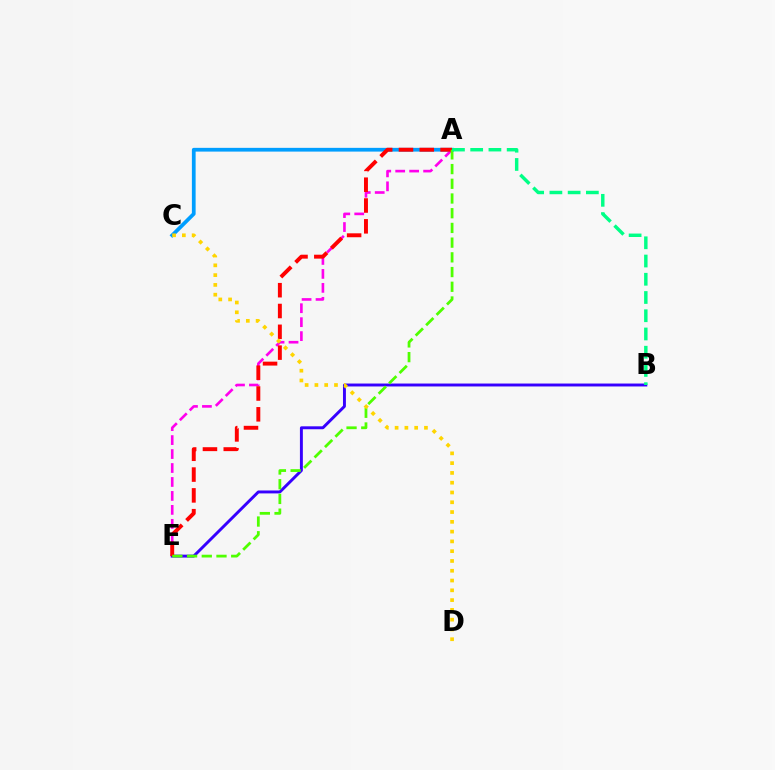{('A', 'C'): [{'color': '#009eff', 'line_style': 'solid', 'thickness': 2.7}], ('A', 'E'): [{'color': '#ff00ed', 'line_style': 'dashed', 'thickness': 1.9}, {'color': '#ff0000', 'line_style': 'dashed', 'thickness': 2.83}, {'color': '#4fff00', 'line_style': 'dashed', 'thickness': 2.0}], ('B', 'E'): [{'color': '#3700ff', 'line_style': 'solid', 'thickness': 2.11}], ('C', 'D'): [{'color': '#ffd500', 'line_style': 'dotted', 'thickness': 2.66}], ('A', 'B'): [{'color': '#00ff86', 'line_style': 'dashed', 'thickness': 2.48}]}